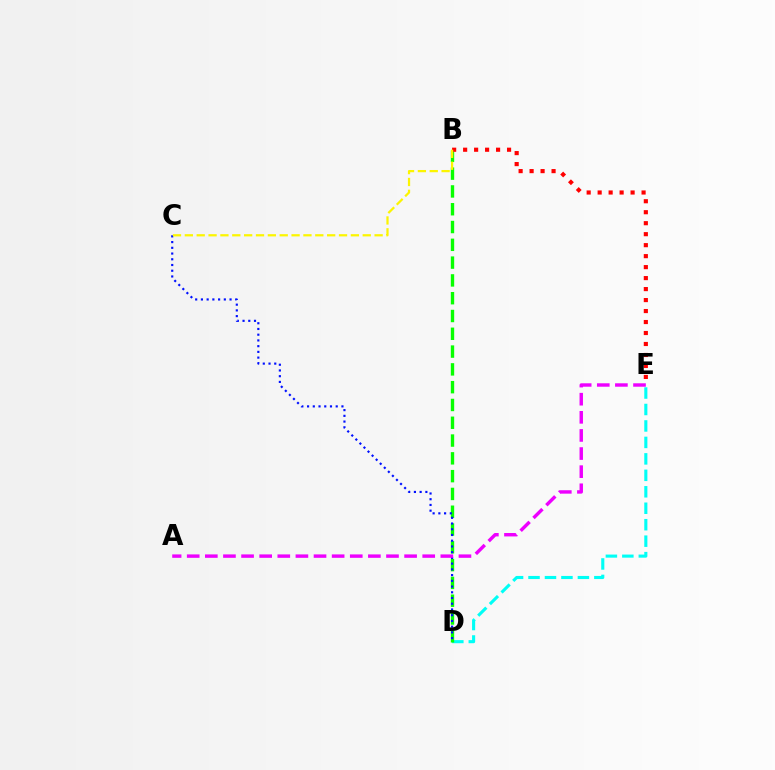{('D', 'E'): [{'color': '#00fff6', 'line_style': 'dashed', 'thickness': 2.24}], ('B', 'D'): [{'color': '#08ff00', 'line_style': 'dashed', 'thickness': 2.42}], ('C', 'D'): [{'color': '#0010ff', 'line_style': 'dotted', 'thickness': 1.56}], ('B', 'E'): [{'color': '#ff0000', 'line_style': 'dotted', 'thickness': 2.98}], ('B', 'C'): [{'color': '#fcf500', 'line_style': 'dashed', 'thickness': 1.61}], ('A', 'E'): [{'color': '#ee00ff', 'line_style': 'dashed', 'thickness': 2.46}]}